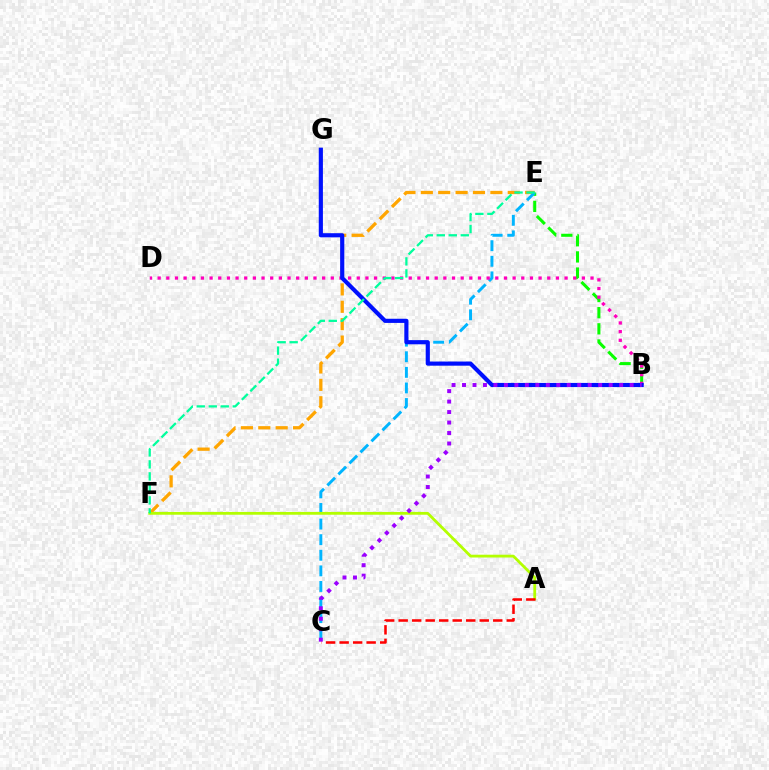{('B', 'E'): [{'color': '#08ff00', 'line_style': 'dashed', 'thickness': 2.19}], ('E', 'F'): [{'color': '#ffa500', 'line_style': 'dashed', 'thickness': 2.36}, {'color': '#00ff9d', 'line_style': 'dashed', 'thickness': 1.63}], ('C', 'E'): [{'color': '#00b5ff', 'line_style': 'dashed', 'thickness': 2.12}], ('A', 'F'): [{'color': '#b3ff00', 'line_style': 'solid', 'thickness': 2.01}], ('B', 'D'): [{'color': '#ff00bd', 'line_style': 'dotted', 'thickness': 2.35}], ('B', 'G'): [{'color': '#0010ff', 'line_style': 'solid', 'thickness': 2.99}], ('B', 'C'): [{'color': '#9b00ff', 'line_style': 'dotted', 'thickness': 2.85}], ('A', 'C'): [{'color': '#ff0000', 'line_style': 'dashed', 'thickness': 1.84}]}